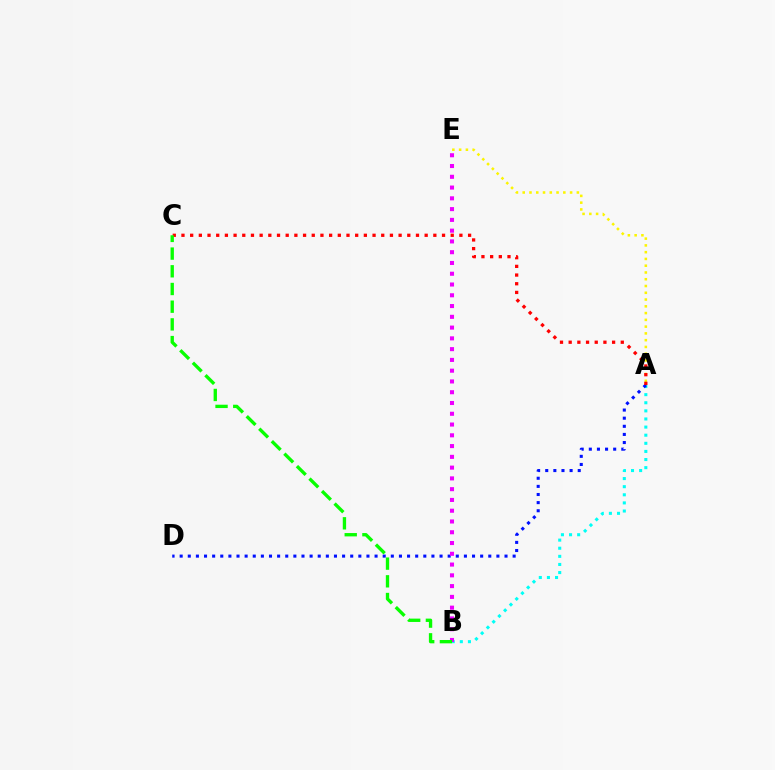{('A', 'B'): [{'color': '#00fff6', 'line_style': 'dotted', 'thickness': 2.2}], ('A', 'E'): [{'color': '#fcf500', 'line_style': 'dotted', 'thickness': 1.84}], ('A', 'D'): [{'color': '#0010ff', 'line_style': 'dotted', 'thickness': 2.21}], ('A', 'C'): [{'color': '#ff0000', 'line_style': 'dotted', 'thickness': 2.36}], ('B', 'E'): [{'color': '#ee00ff', 'line_style': 'dotted', 'thickness': 2.93}], ('B', 'C'): [{'color': '#08ff00', 'line_style': 'dashed', 'thickness': 2.4}]}